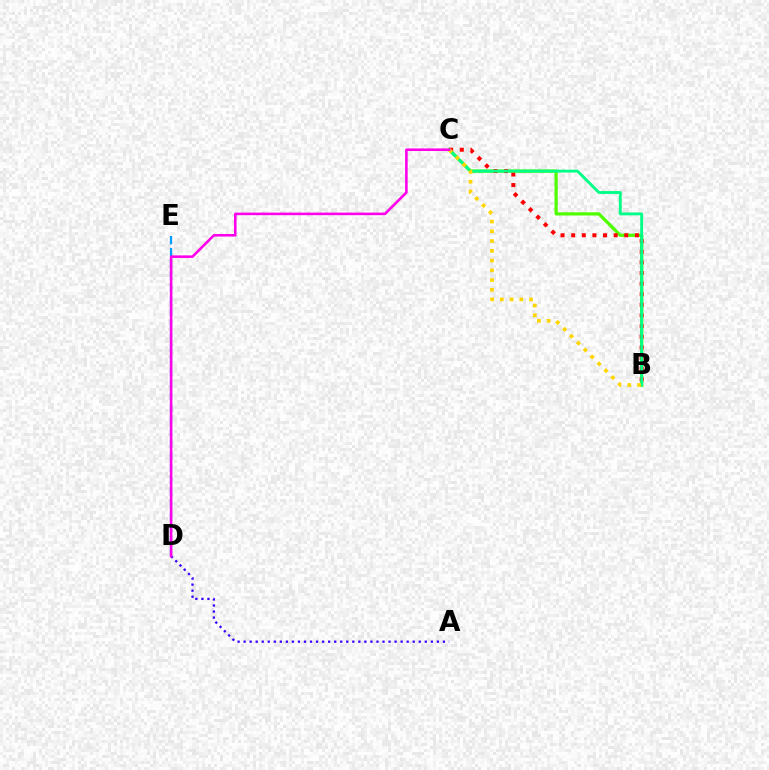{('B', 'C'): [{'color': '#4fff00', 'line_style': 'solid', 'thickness': 2.34}, {'color': '#ff0000', 'line_style': 'dotted', 'thickness': 2.89}, {'color': '#00ff86', 'line_style': 'solid', 'thickness': 2.07}, {'color': '#ffd500', 'line_style': 'dotted', 'thickness': 2.65}], ('D', 'E'): [{'color': '#009eff', 'line_style': 'dashed', 'thickness': 1.63}], ('A', 'D'): [{'color': '#3700ff', 'line_style': 'dotted', 'thickness': 1.64}], ('C', 'D'): [{'color': '#ff00ed', 'line_style': 'solid', 'thickness': 1.86}]}